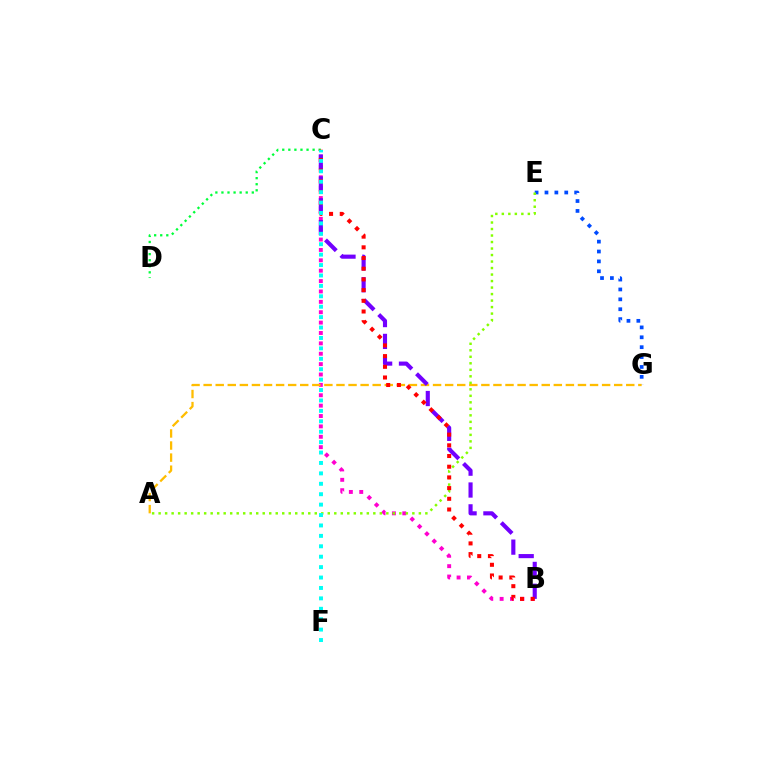{('B', 'C'): [{'color': '#ff00cf', 'line_style': 'dotted', 'thickness': 2.82}, {'color': '#7200ff', 'line_style': 'dashed', 'thickness': 2.97}, {'color': '#ff0000', 'line_style': 'dotted', 'thickness': 2.91}], ('C', 'D'): [{'color': '#00ff39', 'line_style': 'dotted', 'thickness': 1.65}], ('E', 'G'): [{'color': '#004bff', 'line_style': 'dotted', 'thickness': 2.69}], ('A', 'G'): [{'color': '#ffbd00', 'line_style': 'dashed', 'thickness': 1.64}], ('A', 'E'): [{'color': '#84ff00', 'line_style': 'dotted', 'thickness': 1.77}], ('C', 'F'): [{'color': '#00fff6', 'line_style': 'dotted', 'thickness': 2.83}]}